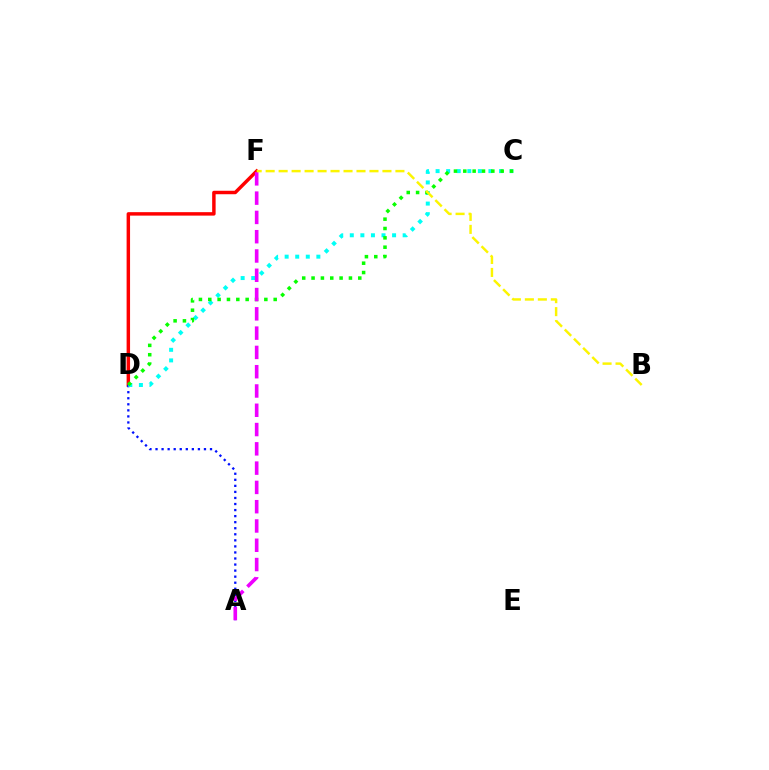{('D', 'F'): [{'color': '#ff0000', 'line_style': 'solid', 'thickness': 2.49}], ('A', 'D'): [{'color': '#0010ff', 'line_style': 'dotted', 'thickness': 1.64}], ('C', 'D'): [{'color': '#00fff6', 'line_style': 'dotted', 'thickness': 2.87}, {'color': '#08ff00', 'line_style': 'dotted', 'thickness': 2.54}], ('A', 'F'): [{'color': '#ee00ff', 'line_style': 'dashed', 'thickness': 2.62}], ('B', 'F'): [{'color': '#fcf500', 'line_style': 'dashed', 'thickness': 1.76}]}